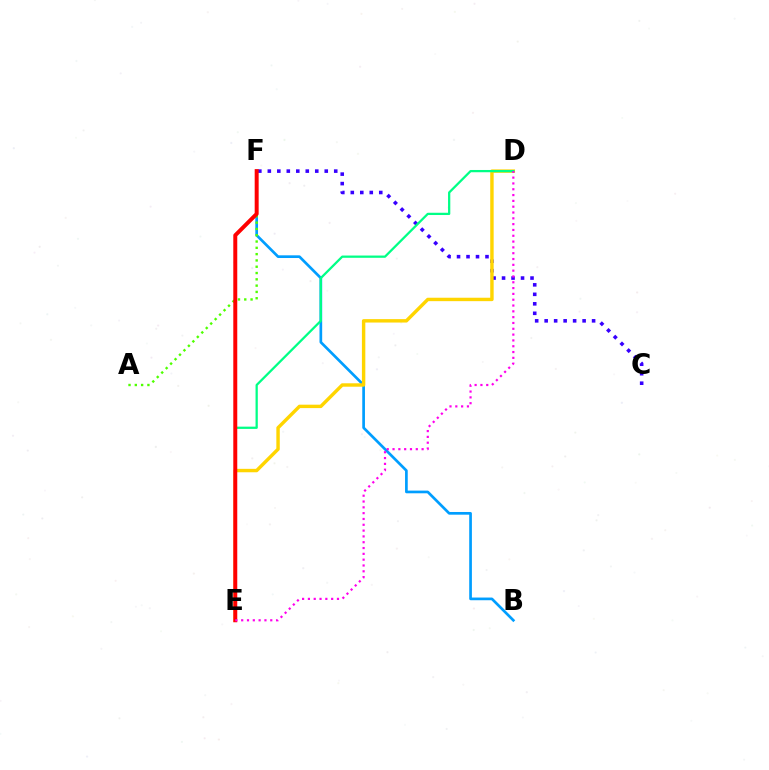{('B', 'F'): [{'color': '#009eff', 'line_style': 'solid', 'thickness': 1.94}], ('C', 'F'): [{'color': '#3700ff', 'line_style': 'dotted', 'thickness': 2.58}], ('D', 'E'): [{'color': '#ffd500', 'line_style': 'solid', 'thickness': 2.46}, {'color': '#00ff86', 'line_style': 'solid', 'thickness': 1.63}, {'color': '#ff00ed', 'line_style': 'dotted', 'thickness': 1.58}], ('A', 'F'): [{'color': '#4fff00', 'line_style': 'dotted', 'thickness': 1.71}], ('E', 'F'): [{'color': '#ff0000', 'line_style': 'solid', 'thickness': 2.86}]}